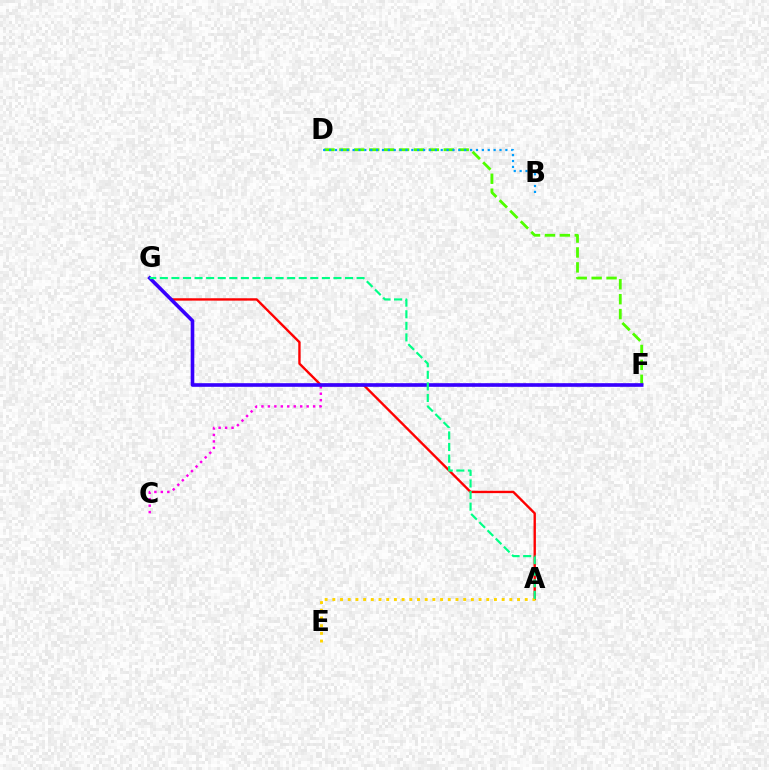{('C', 'F'): [{'color': '#ff00ed', 'line_style': 'dotted', 'thickness': 1.75}], ('A', 'G'): [{'color': '#ff0000', 'line_style': 'solid', 'thickness': 1.71}, {'color': '#00ff86', 'line_style': 'dashed', 'thickness': 1.57}], ('A', 'E'): [{'color': '#ffd500', 'line_style': 'dotted', 'thickness': 2.09}], ('D', 'F'): [{'color': '#4fff00', 'line_style': 'dashed', 'thickness': 2.03}], ('F', 'G'): [{'color': '#3700ff', 'line_style': 'solid', 'thickness': 2.6}], ('B', 'D'): [{'color': '#009eff', 'line_style': 'dotted', 'thickness': 1.6}]}